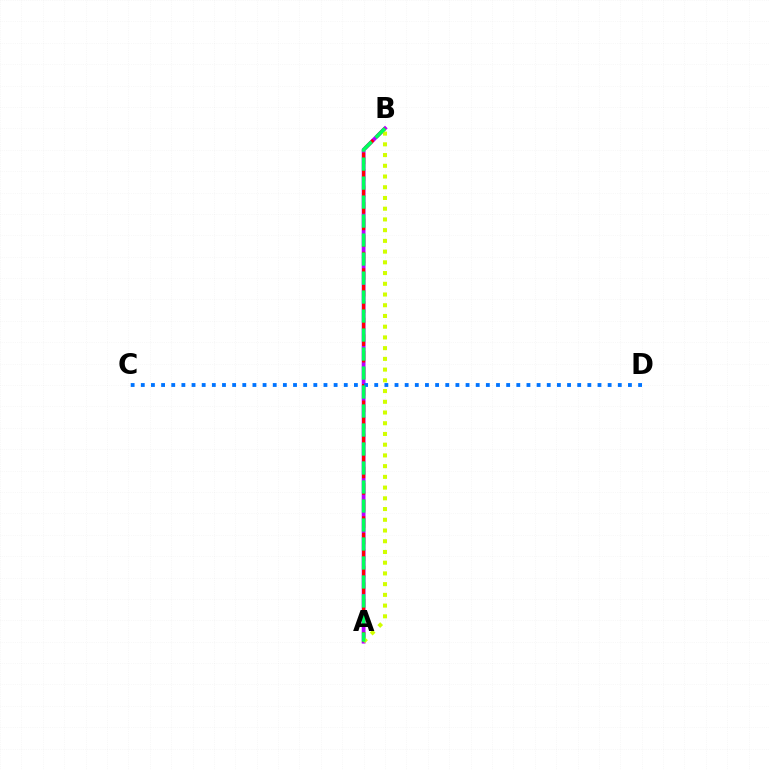{('A', 'B'): [{'color': '#b900ff', 'line_style': 'solid', 'thickness': 2.71}, {'color': '#ff0000', 'line_style': 'dashed', 'thickness': 2.25}, {'color': '#d1ff00', 'line_style': 'dotted', 'thickness': 2.91}, {'color': '#00ff5c', 'line_style': 'dashed', 'thickness': 2.58}], ('C', 'D'): [{'color': '#0074ff', 'line_style': 'dotted', 'thickness': 2.76}]}